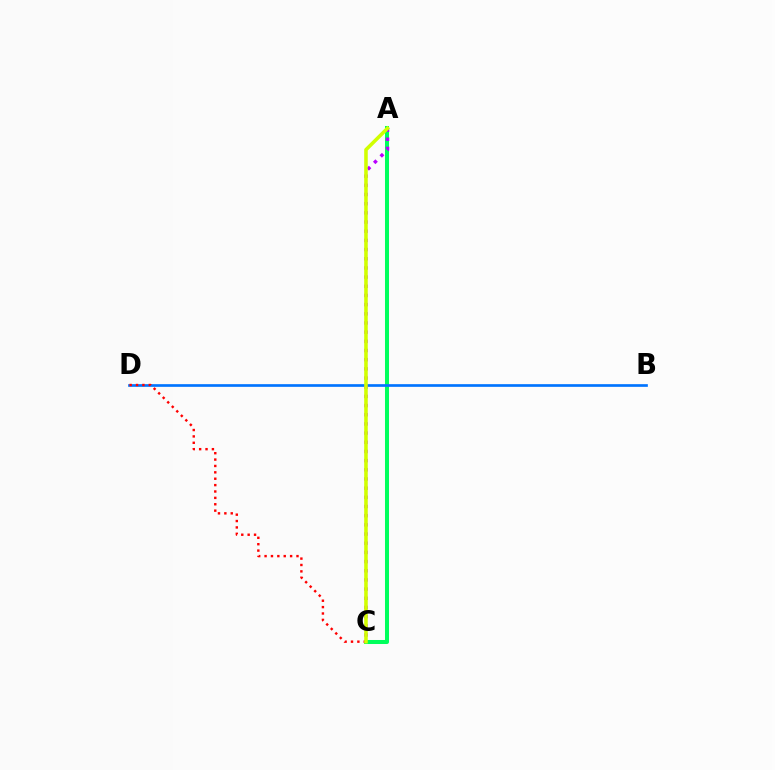{('A', 'C'): [{'color': '#00ff5c', 'line_style': 'solid', 'thickness': 2.9}, {'color': '#b900ff', 'line_style': 'dotted', 'thickness': 2.49}, {'color': '#d1ff00', 'line_style': 'solid', 'thickness': 2.56}], ('B', 'D'): [{'color': '#0074ff', 'line_style': 'solid', 'thickness': 1.93}], ('C', 'D'): [{'color': '#ff0000', 'line_style': 'dotted', 'thickness': 1.73}]}